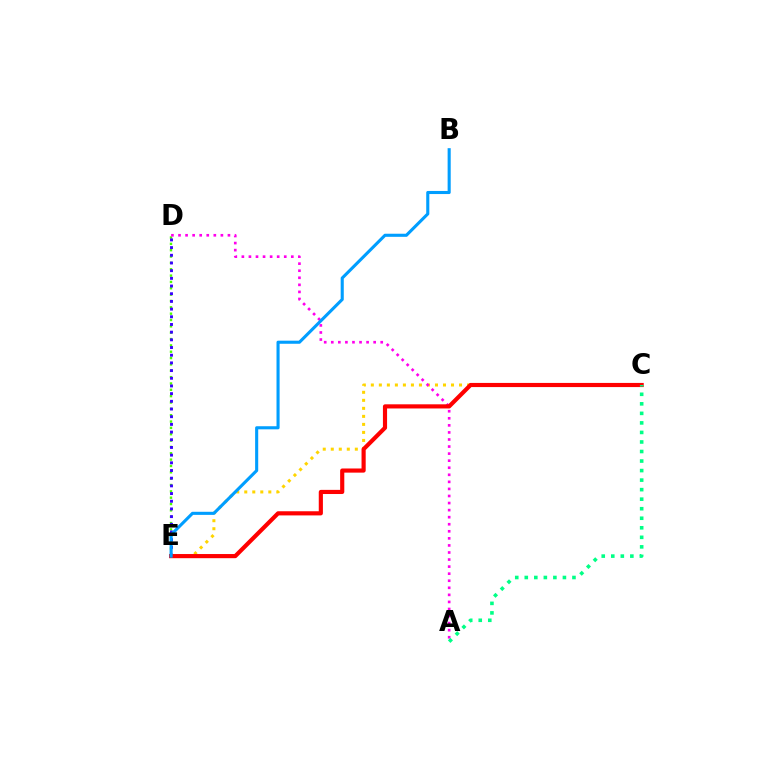{('D', 'E'): [{'color': '#4fff00', 'line_style': 'dotted', 'thickness': 1.72}, {'color': '#3700ff', 'line_style': 'dotted', 'thickness': 2.09}], ('C', 'E'): [{'color': '#ffd500', 'line_style': 'dotted', 'thickness': 2.18}, {'color': '#ff0000', 'line_style': 'solid', 'thickness': 2.99}], ('A', 'D'): [{'color': '#ff00ed', 'line_style': 'dotted', 'thickness': 1.92}], ('A', 'C'): [{'color': '#00ff86', 'line_style': 'dotted', 'thickness': 2.59}], ('B', 'E'): [{'color': '#009eff', 'line_style': 'solid', 'thickness': 2.23}]}